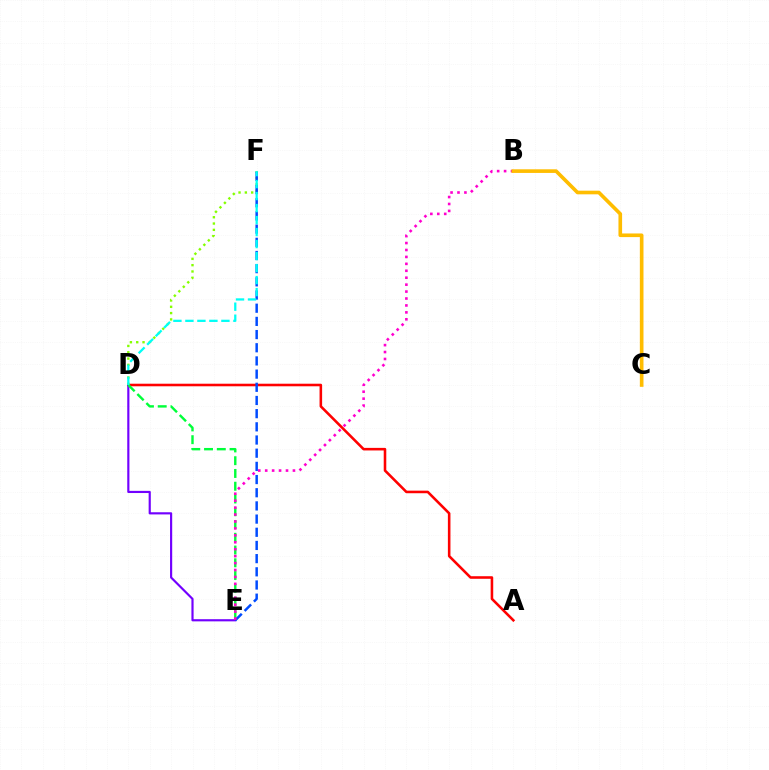{('A', 'D'): [{'color': '#ff0000', 'line_style': 'solid', 'thickness': 1.85}], ('D', 'E'): [{'color': '#7200ff', 'line_style': 'solid', 'thickness': 1.56}, {'color': '#00ff39', 'line_style': 'dashed', 'thickness': 1.73}], ('D', 'F'): [{'color': '#84ff00', 'line_style': 'dotted', 'thickness': 1.71}, {'color': '#00fff6', 'line_style': 'dashed', 'thickness': 1.63}], ('E', 'F'): [{'color': '#004bff', 'line_style': 'dashed', 'thickness': 1.79}], ('B', 'E'): [{'color': '#ff00cf', 'line_style': 'dotted', 'thickness': 1.88}], ('B', 'C'): [{'color': '#ffbd00', 'line_style': 'solid', 'thickness': 2.62}]}